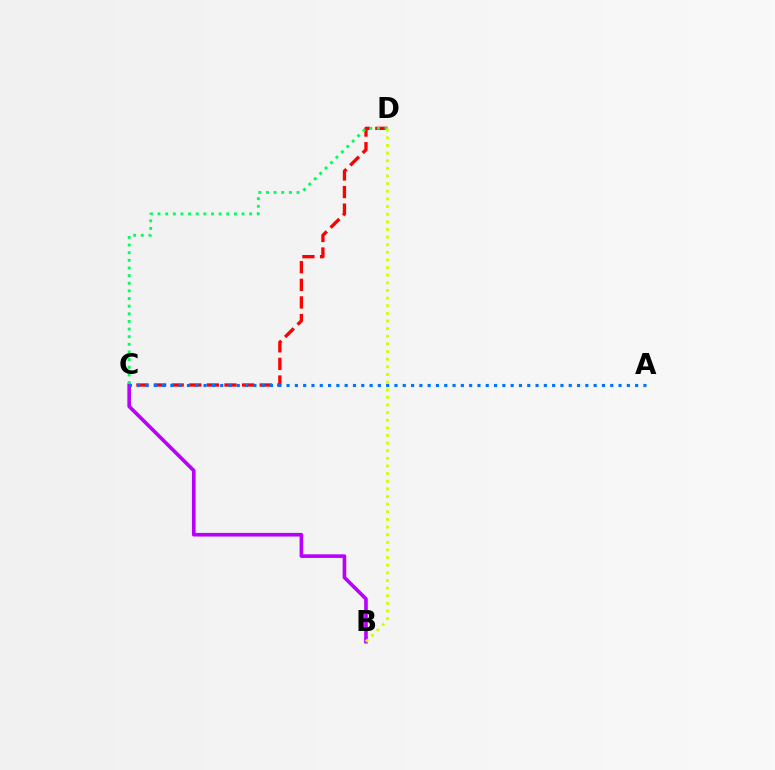{('C', 'D'): [{'color': '#ff0000', 'line_style': 'dashed', 'thickness': 2.39}, {'color': '#00ff5c', 'line_style': 'dotted', 'thickness': 2.07}], ('B', 'C'): [{'color': '#b900ff', 'line_style': 'solid', 'thickness': 2.61}], ('B', 'D'): [{'color': '#d1ff00', 'line_style': 'dotted', 'thickness': 2.07}], ('A', 'C'): [{'color': '#0074ff', 'line_style': 'dotted', 'thickness': 2.25}]}